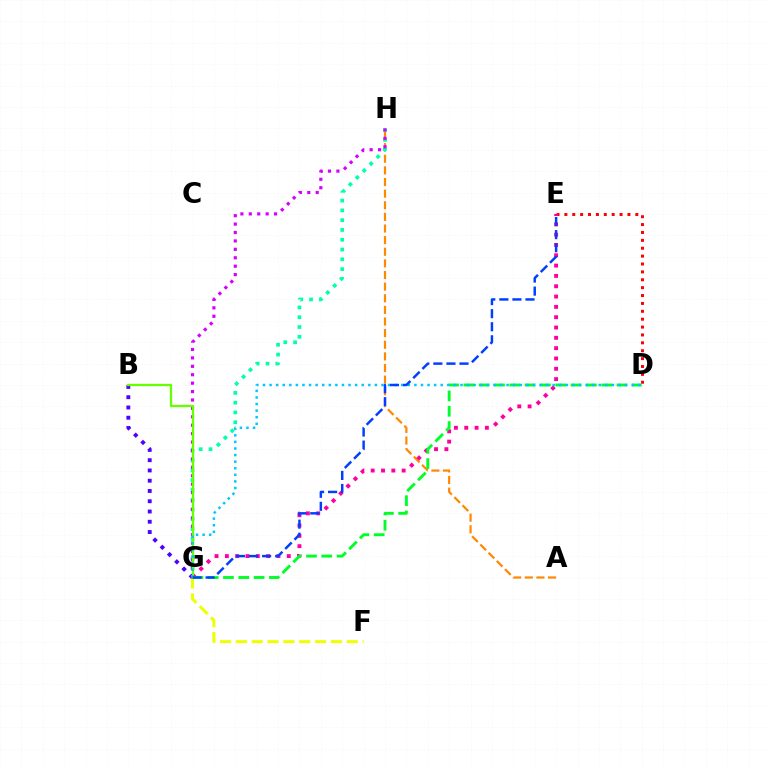{('F', 'G'): [{'color': '#eeff00', 'line_style': 'dashed', 'thickness': 2.15}], ('A', 'H'): [{'color': '#ff8800', 'line_style': 'dashed', 'thickness': 1.58}], ('D', 'E'): [{'color': '#ff0000', 'line_style': 'dotted', 'thickness': 2.14}], ('G', 'H'): [{'color': '#00ffaf', 'line_style': 'dotted', 'thickness': 2.66}, {'color': '#d600ff', 'line_style': 'dotted', 'thickness': 2.29}], ('E', 'G'): [{'color': '#ff00a0', 'line_style': 'dotted', 'thickness': 2.8}, {'color': '#003fff', 'line_style': 'dashed', 'thickness': 1.78}], ('B', 'G'): [{'color': '#4f00ff', 'line_style': 'dotted', 'thickness': 2.79}, {'color': '#66ff00', 'line_style': 'solid', 'thickness': 1.65}], ('D', 'G'): [{'color': '#00ff27', 'line_style': 'dashed', 'thickness': 2.08}, {'color': '#00c7ff', 'line_style': 'dotted', 'thickness': 1.79}]}